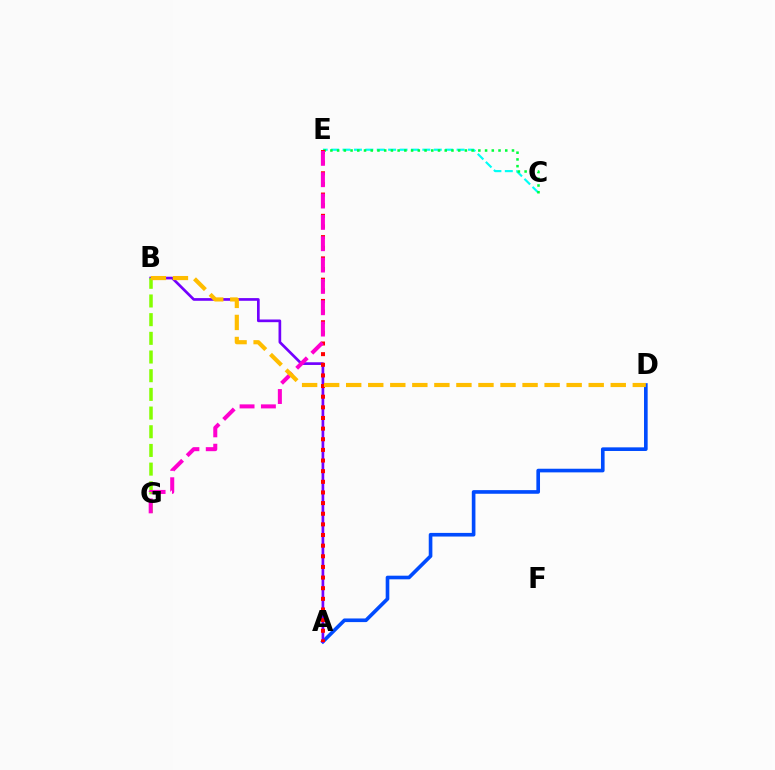{('C', 'E'): [{'color': '#00fff6', 'line_style': 'dashed', 'thickness': 1.55}, {'color': '#00ff39', 'line_style': 'dotted', 'thickness': 1.83}], ('A', 'D'): [{'color': '#004bff', 'line_style': 'solid', 'thickness': 2.62}], ('A', 'B'): [{'color': '#7200ff', 'line_style': 'solid', 'thickness': 1.93}], ('A', 'E'): [{'color': '#ff0000', 'line_style': 'dotted', 'thickness': 2.89}], ('B', 'G'): [{'color': '#84ff00', 'line_style': 'dashed', 'thickness': 2.54}], ('E', 'G'): [{'color': '#ff00cf', 'line_style': 'dashed', 'thickness': 2.9}], ('B', 'D'): [{'color': '#ffbd00', 'line_style': 'dashed', 'thickness': 2.99}]}